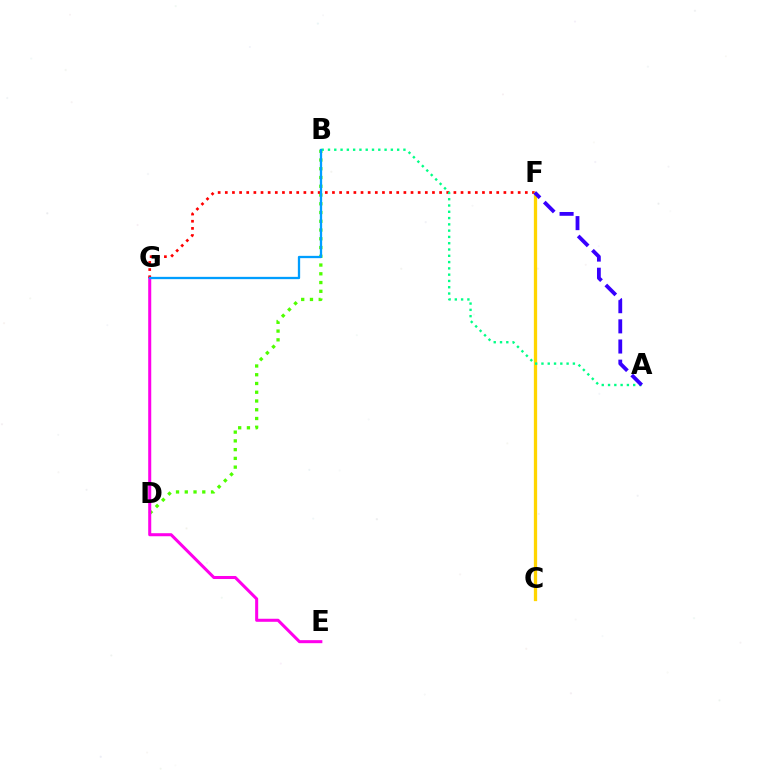{('B', 'D'): [{'color': '#4fff00', 'line_style': 'dotted', 'thickness': 2.38}], ('E', 'G'): [{'color': '#ff00ed', 'line_style': 'solid', 'thickness': 2.19}], ('F', 'G'): [{'color': '#ff0000', 'line_style': 'dotted', 'thickness': 1.94}], ('C', 'F'): [{'color': '#ffd500', 'line_style': 'solid', 'thickness': 2.36}], ('A', 'B'): [{'color': '#00ff86', 'line_style': 'dotted', 'thickness': 1.71}], ('A', 'F'): [{'color': '#3700ff', 'line_style': 'dashed', 'thickness': 2.74}], ('B', 'G'): [{'color': '#009eff', 'line_style': 'solid', 'thickness': 1.66}]}